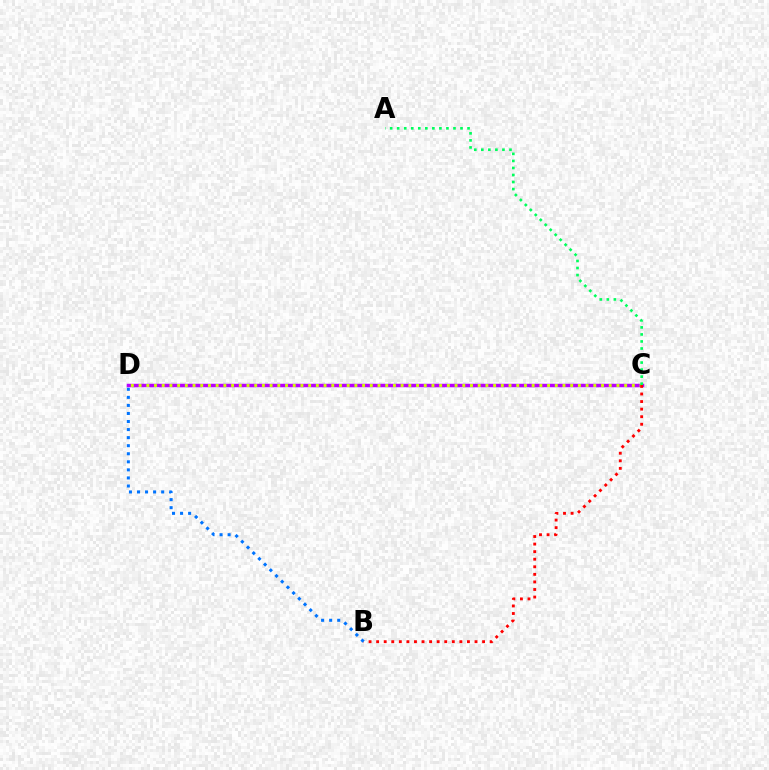{('C', 'D'): [{'color': '#b900ff', 'line_style': 'solid', 'thickness': 2.5}, {'color': '#d1ff00', 'line_style': 'dotted', 'thickness': 2.09}], ('B', 'C'): [{'color': '#ff0000', 'line_style': 'dotted', 'thickness': 2.06}], ('A', 'C'): [{'color': '#00ff5c', 'line_style': 'dotted', 'thickness': 1.91}], ('B', 'D'): [{'color': '#0074ff', 'line_style': 'dotted', 'thickness': 2.19}]}